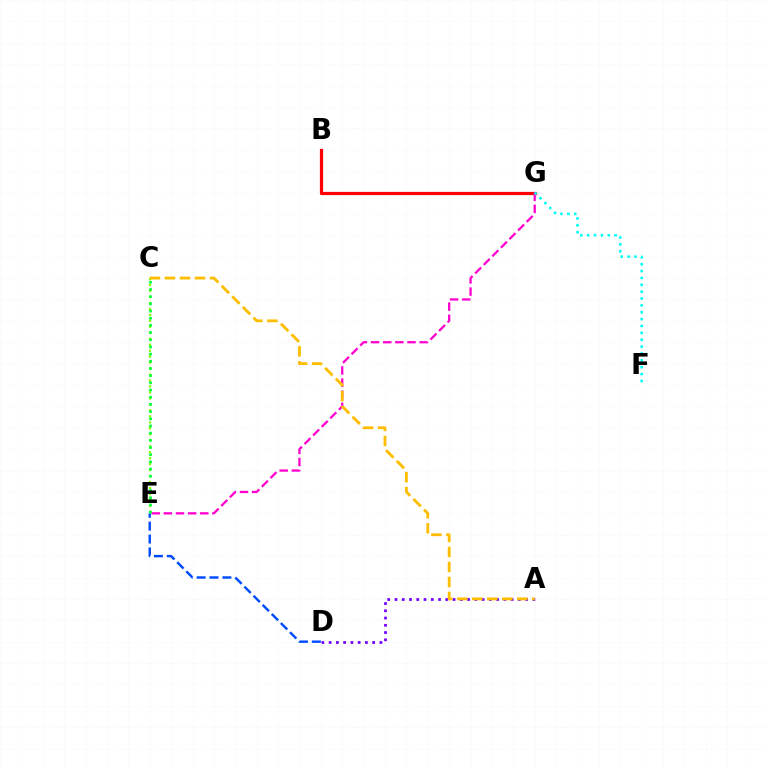{('D', 'E'): [{'color': '#004bff', 'line_style': 'dashed', 'thickness': 1.75}], ('A', 'D'): [{'color': '#7200ff', 'line_style': 'dotted', 'thickness': 1.97}], ('B', 'G'): [{'color': '#ff0000', 'line_style': 'solid', 'thickness': 2.32}], ('E', 'G'): [{'color': '#ff00cf', 'line_style': 'dashed', 'thickness': 1.65}], ('F', 'G'): [{'color': '#00fff6', 'line_style': 'dotted', 'thickness': 1.87}], ('C', 'E'): [{'color': '#84ff00', 'line_style': 'dotted', 'thickness': 1.62}, {'color': '#00ff39', 'line_style': 'dotted', 'thickness': 1.95}], ('A', 'C'): [{'color': '#ffbd00', 'line_style': 'dashed', 'thickness': 2.04}]}